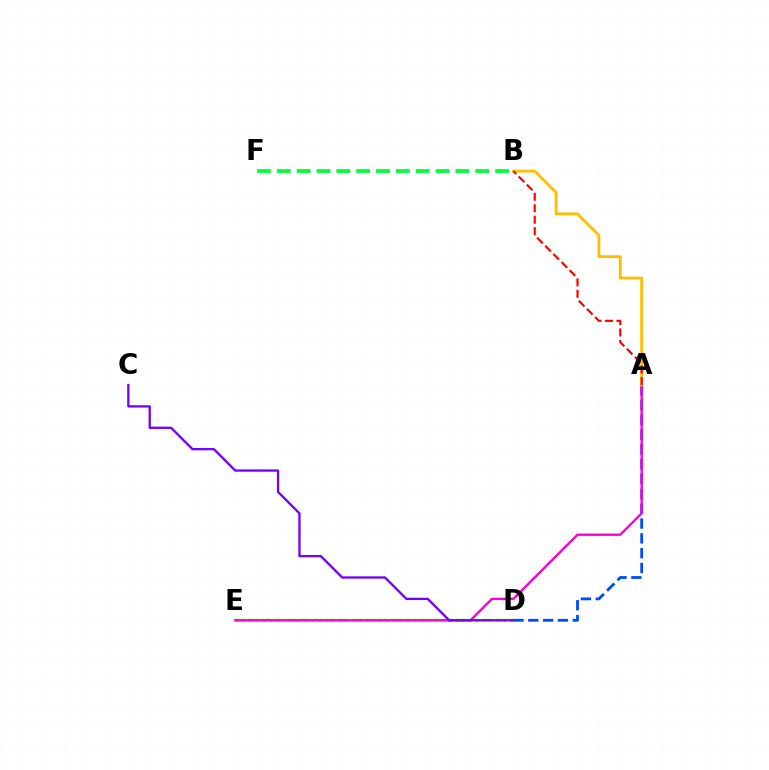{('A', 'D'): [{'color': '#004bff', 'line_style': 'dashed', 'thickness': 2.01}], ('D', 'E'): [{'color': '#84ff00', 'line_style': 'dashed', 'thickness': 1.77}, {'color': '#00fff6', 'line_style': 'dotted', 'thickness': 1.87}], ('A', 'E'): [{'color': '#ff00cf', 'line_style': 'solid', 'thickness': 1.72}], ('A', 'B'): [{'color': '#ffbd00', 'line_style': 'solid', 'thickness': 2.04}, {'color': '#ff0000', 'line_style': 'dashed', 'thickness': 1.56}], ('C', 'D'): [{'color': '#7200ff', 'line_style': 'solid', 'thickness': 1.66}], ('B', 'F'): [{'color': '#00ff39', 'line_style': 'dashed', 'thickness': 2.7}]}